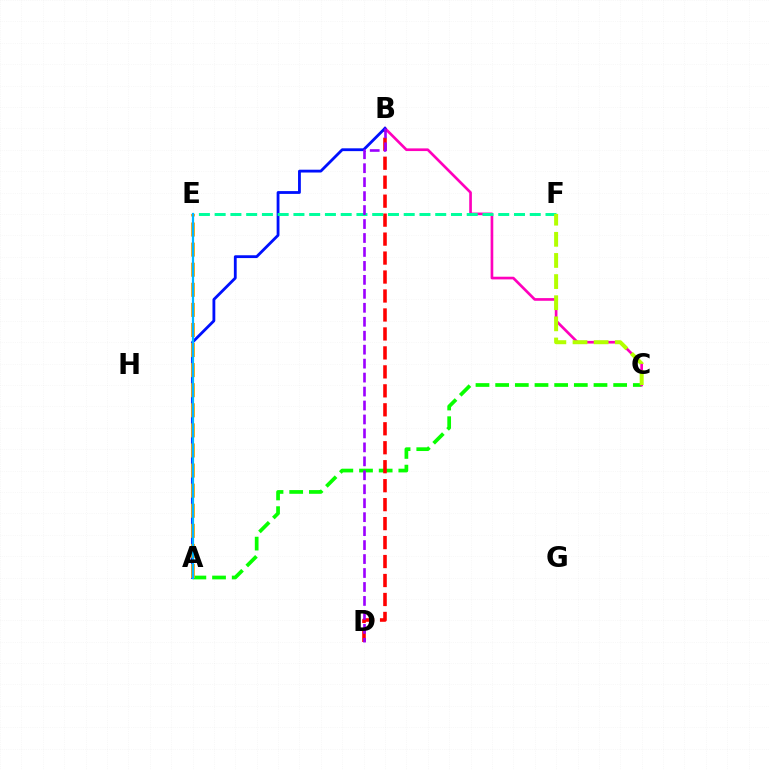{('A', 'C'): [{'color': '#08ff00', 'line_style': 'dashed', 'thickness': 2.67}], ('B', 'C'): [{'color': '#ff00bd', 'line_style': 'solid', 'thickness': 1.92}], ('B', 'D'): [{'color': '#ff0000', 'line_style': 'dashed', 'thickness': 2.58}, {'color': '#9b00ff', 'line_style': 'dashed', 'thickness': 1.9}], ('A', 'B'): [{'color': '#0010ff', 'line_style': 'solid', 'thickness': 2.03}], ('E', 'F'): [{'color': '#00ff9d', 'line_style': 'dashed', 'thickness': 2.14}], ('A', 'E'): [{'color': '#ffa500', 'line_style': 'dashed', 'thickness': 2.73}, {'color': '#00b5ff', 'line_style': 'solid', 'thickness': 1.59}], ('C', 'F'): [{'color': '#b3ff00', 'line_style': 'dashed', 'thickness': 2.87}]}